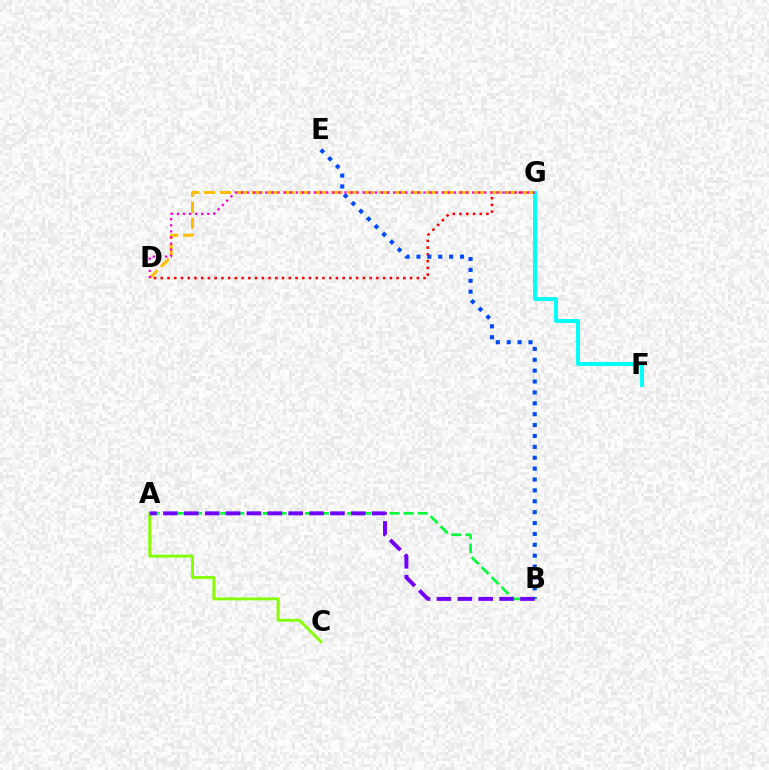{('A', 'C'): [{'color': '#84ff00', 'line_style': 'solid', 'thickness': 2.06}], ('A', 'B'): [{'color': '#00ff39', 'line_style': 'dashed', 'thickness': 1.92}, {'color': '#7200ff', 'line_style': 'dashed', 'thickness': 2.84}], ('D', 'G'): [{'color': '#ff0000', 'line_style': 'dotted', 'thickness': 1.83}, {'color': '#ffbd00', 'line_style': 'dashed', 'thickness': 2.16}, {'color': '#ff00cf', 'line_style': 'dotted', 'thickness': 1.65}], ('F', 'G'): [{'color': '#00fff6', 'line_style': 'solid', 'thickness': 2.82}], ('B', 'E'): [{'color': '#004bff', 'line_style': 'dotted', 'thickness': 2.96}]}